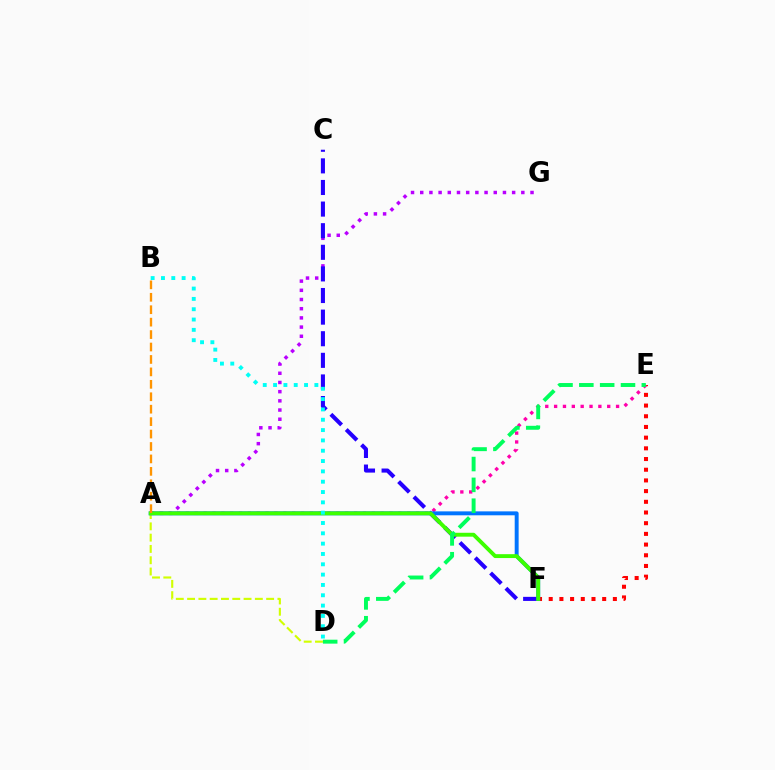{('E', 'F'): [{'color': '#ff0000', 'line_style': 'dotted', 'thickness': 2.91}], ('A', 'D'): [{'color': '#d1ff00', 'line_style': 'dashed', 'thickness': 1.53}], ('A', 'G'): [{'color': '#b900ff', 'line_style': 'dotted', 'thickness': 2.5}], ('A', 'E'): [{'color': '#ff00ac', 'line_style': 'dotted', 'thickness': 2.4}], ('C', 'F'): [{'color': '#2500ff', 'line_style': 'dashed', 'thickness': 2.94}], ('A', 'F'): [{'color': '#0074ff', 'line_style': 'solid', 'thickness': 2.83}, {'color': '#3dff00', 'line_style': 'solid', 'thickness': 2.8}], ('B', 'D'): [{'color': '#00fff6', 'line_style': 'dotted', 'thickness': 2.81}], ('A', 'B'): [{'color': '#ff9400', 'line_style': 'dashed', 'thickness': 1.69}], ('D', 'E'): [{'color': '#00ff5c', 'line_style': 'dashed', 'thickness': 2.83}]}